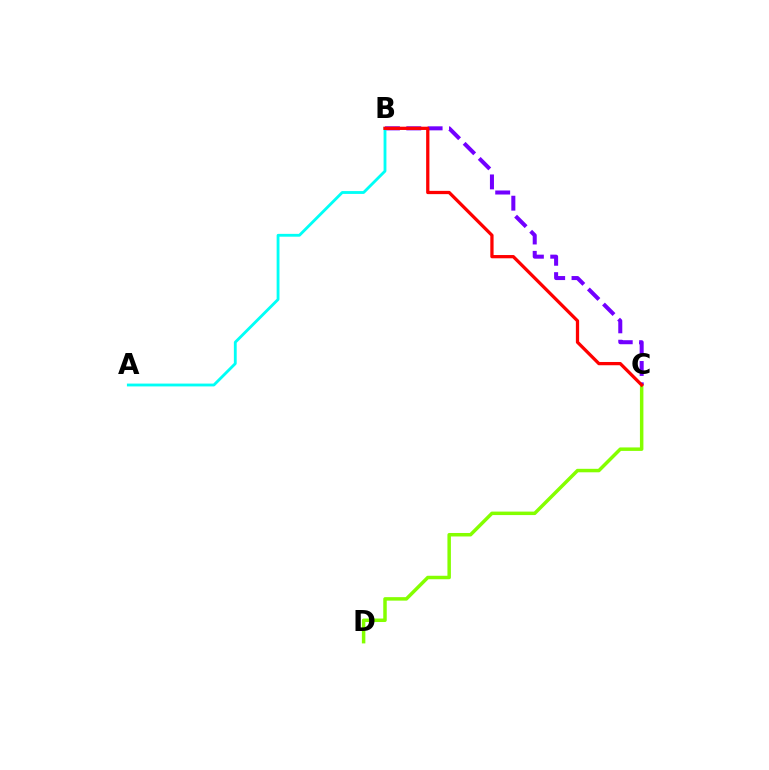{('C', 'D'): [{'color': '#84ff00', 'line_style': 'solid', 'thickness': 2.51}], ('B', 'C'): [{'color': '#7200ff', 'line_style': 'dashed', 'thickness': 2.9}, {'color': '#ff0000', 'line_style': 'solid', 'thickness': 2.35}], ('A', 'B'): [{'color': '#00fff6', 'line_style': 'solid', 'thickness': 2.04}]}